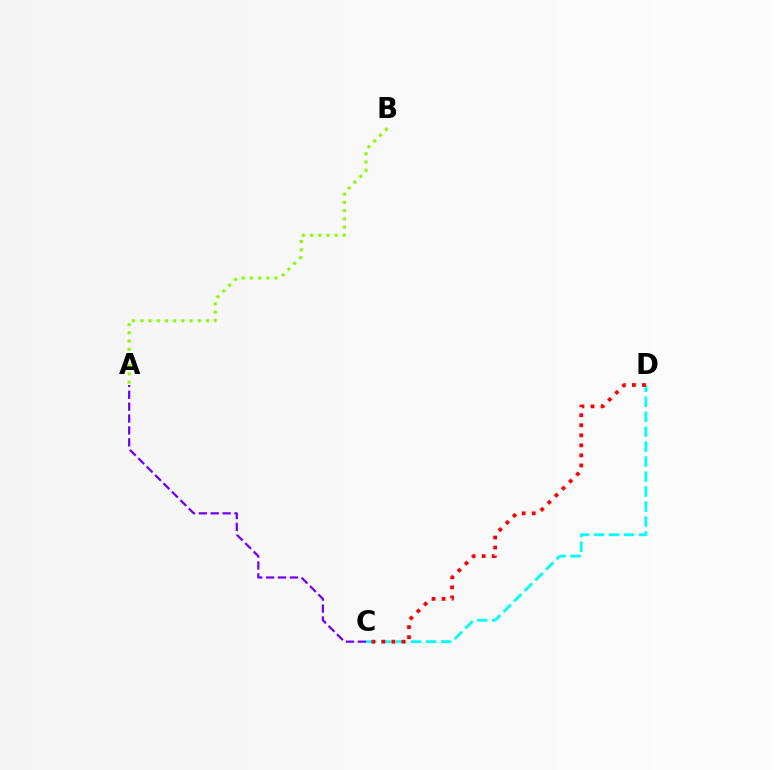{('A', 'B'): [{'color': '#84ff00', 'line_style': 'dotted', 'thickness': 2.23}], ('C', 'D'): [{'color': '#00fff6', 'line_style': 'dashed', 'thickness': 2.03}, {'color': '#ff0000', 'line_style': 'dotted', 'thickness': 2.73}], ('A', 'C'): [{'color': '#7200ff', 'line_style': 'dashed', 'thickness': 1.61}]}